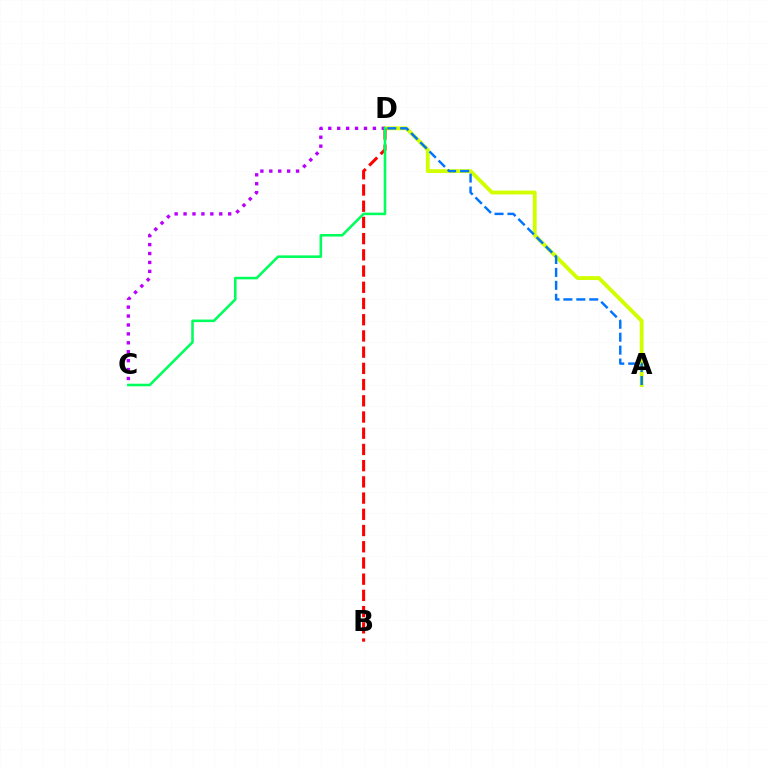{('A', 'D'): [{'color': '#d1ff00', 'line_style': 'solid', 'thickness': 2.77}, {'color': '#0074ff', 'line_style': 'dashed', 'thickness': 1.76}], ('B', 'D'): [{'color': '#ff0000', 'line_style': 'dashed', 'thickness': 2.2}], ('C', 'D'): [{'color': '#b900ff', 'line_style': 'dotted', 'thickness': 2.42}, {'color': '#00ff5c', 'line_style': 'solid', 'thickness': 1.86}]}